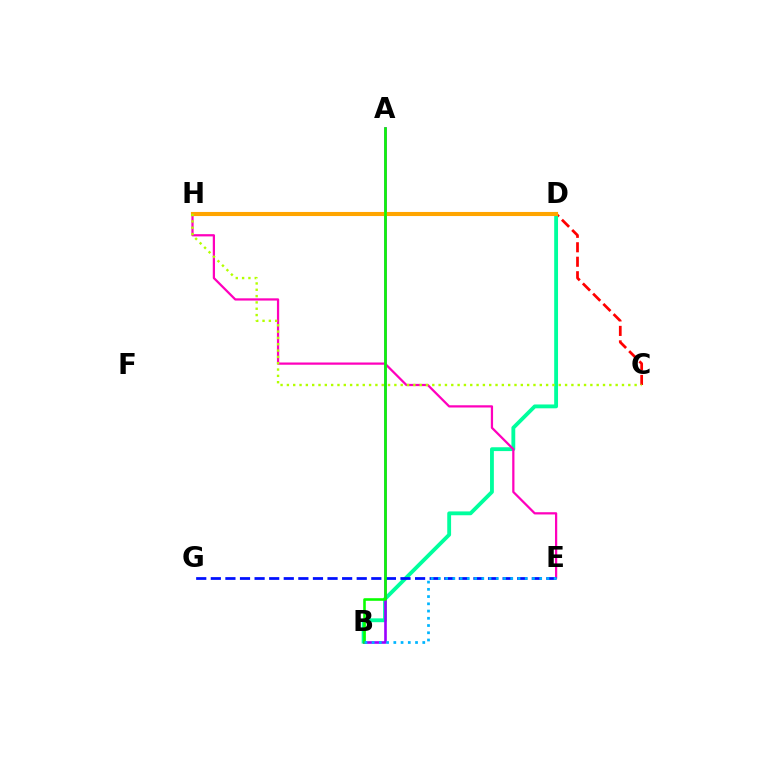{('C', 'H'): [{'color': '#ff0000', 'line_style': 'dashed', 'thickness': 1.97}, {'color': '#b3ff00', 'line_style': 'dotted', 'thickness': 1.72}], ('B', 'D'): [{'color': '#00ff9d', 'line_style': 'solid', 'thickness': 2.76}], ('E', 'H'): [{'color': '#ff00bd', 'line_style': 'solid', 'thickness': 1.61}], ('A', 'B'): [{'color': '#9b00ff', 'line_style': 'solid', 'thickness': 1.89}, {'color': '#08ff00', 'line_style': 'solid', 'thickness': 1.87}], ('D', 'H'): [{'color': '#ffa500', 'line_style': 'solid', 'thickness': 2.95}], ('E', 'G'): [{'color': '#0010ff', 'line_style': 'dashed', 'thickness': 1.98}], ('B', 'E'): [{'color': '#00b5ff', 'line_style': 'dotted', 'thickness': 1.97}]}